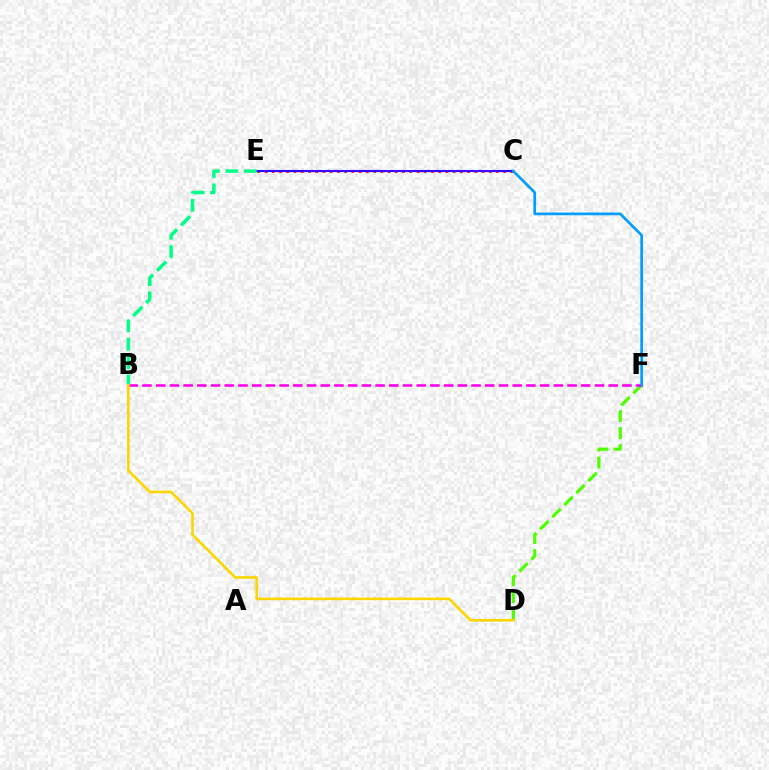{('C', 'E'): [{'color': '#ff0000', 'line_style': 'dotted', 'thickness': 1.96}, {'color': '#3700ff', 'line_style': 'solid', 'thickness': 1.53}], ('D', 'F'): [{'color': '#4fff00', 'line_style': 'dashed', 'thickness': 2.31}], ('B', 'F'): [{'color': '#ff00ed', 'line_style': 'dashed', 'thickness': 1.86}], ('C', 'F'): [{'color': '#009eff', 'line_style': 'solid', 'thickness': 1.95}], ('B', 'E'): [{'color': '#00ff86', 'line_style': 'dashed', 'thickness': 2.5}], ('B', 'D'): [{'color': '#ffd500', 'line_style': 'solid', 'thickness': 1.87}]}